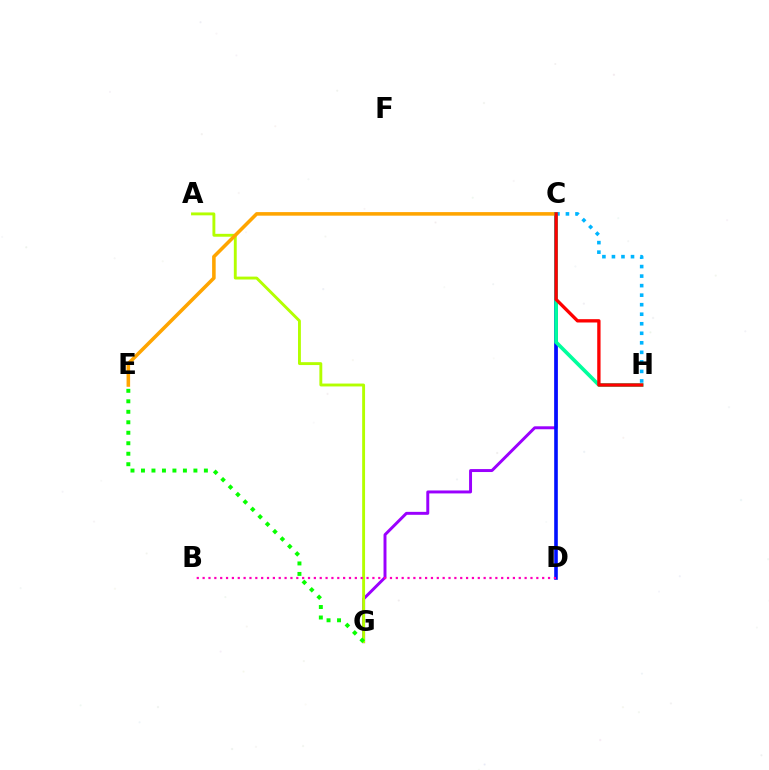{('C', 'G'): [{'color': '#9b00ff', 'line_style': 'solid', 'thickness': 2.13}], ('A', 'G'): [{'color': '#b3ff00', 'line_style': 'solid', 'thickness': 2.08}], ('E', 'G'): [{'color': '#08ff00', 'line_style': 'dotted', 'thickness': 2.85}], ('C', 'D'): [{'color': '#0010ff', 'line_style': 'solid', 'thickness': 2.59}], ('B', 'D'): [{'color': '#ff00bd', 'line_style': 'dotted', 'thickness': 1.59}], ('C', 'E'): [{'color': '#ffa500', 'line_style': 'solid', 'thickness': 2.56}], ('C', 'H'): [{'color': '#00ff9d', 'line_style': 'solid', 'thickness': 2.63}, {'color': '#00b5ff', 'line_style': 'dotted', 'thickness': 2.59}, {'color': '#ff0000', 'line_style': 'solid', 'thickness': 2.39}]}